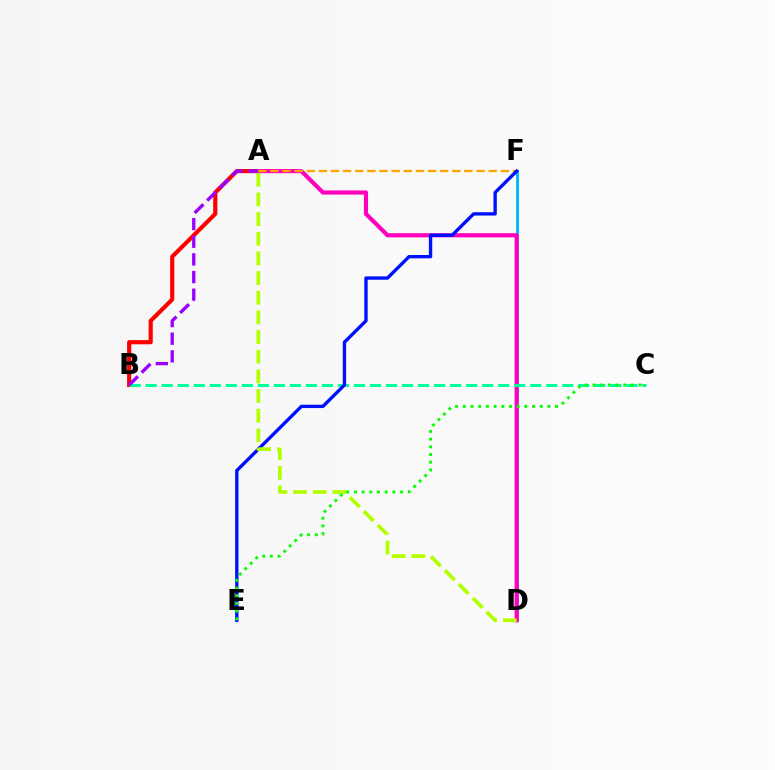{('A', 'B'): [{'color': '#ff0000', 'line_style': 'solid', 'thickness': 2.99}, {'color': '#9b00ff', 'line_style': 'dashed', 'thickness': 2.4}], ('D', 'F'): [{'color': '#00b5ff', 'line_style': 'solid', 'thickness': 2.06}], ('A', 'D'): [{'color': '#ff00bd', 'line_style': 'solid', 'thickness': 2.99}, {'color': '#b3ff00', 'line_style': 'dashed', 'thickness': 2.67}], ('A', 'F'): [{'color': '#ffa500', 'line_style': 'dashed', 'thickness': 1.65}], ('B', 'C'): [{'color': '#00ff9d', 'line_style': 'dashed', 'thickness': 2.18}], ('E', 'F'): [{'color': '#0010ff', 'line_style': 'solid', 'thickness': 2.41}], ('C', 'E'): [{'color': '#08ff00', 'line_style': 'dotted', 'thickness': 2.09}]}